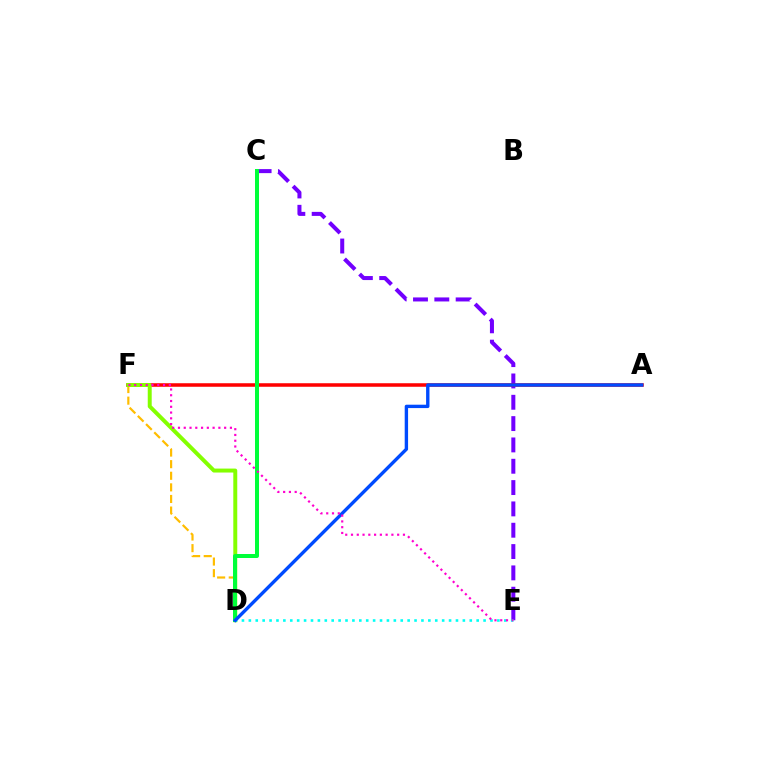{('C', 'E'): [{'color': '#7200ff', 'line_style': 'dashed', 'thickness': 2.9}], ('D', 'F'): [{'color': '#ffbd00', 'line_style': 'dashed', 'thickness': 1.58}, {'color': '#84ff00', 'line_style': 'solid', 'thickness': 2.85}], ('A', 'F'): [{'color': '#ff0000', 'line_style': 'solid', 'thickness': 2.54}], ('C', 'D'): [{'color': '#00ff39', 'line_style': 'solid', 'thickness': 2.88}], ('D', 'E'): [{'color': '#00fff6', 'line_style': 'dotted', 'thickness': 1.88}], ('A', 'D'): [{'color': '#004bff', 'line_style': 'solid', 'thickness': 2.43}], ('E', 'F'): [{'color': '#ff00cf', 'line_style': 'dotted', 'thickness': 1.57}]}